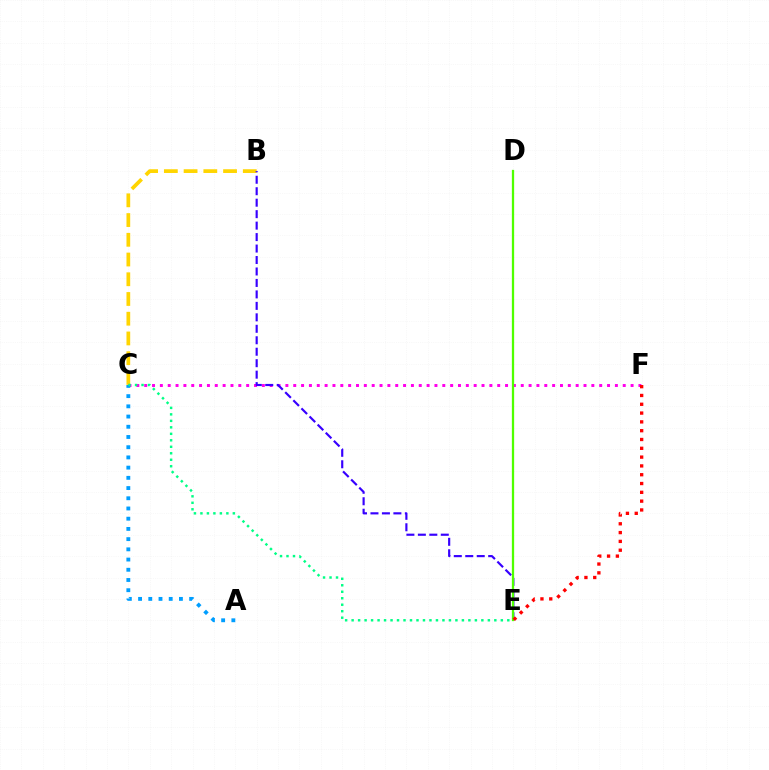{('B', 'C'): [{'color': '#ffd500', 'line_style': 'dashed', 'thickness': 2.68}], ('C', 'F'): [{'color': '#ff00ed', 'line_style': 'dotted', 'thickness': 2.13}], ('B', 'E'): [{'color': '#3700ff', 'line_style': 'dashed', 'thickness': 1.56}], ('D', 'E'): [{'color': '#4fff00', 'line_style': 'solid', 'thickness': 1.64}], ('A', 'C'): [{'color': '#009eff', 'line_style': 'dotted', 'thickness': 2.78}], ('C', 'E'): [{'color': '#00ff86', 'line_style': 'dotted', 'thickness': 1.76}], ('E', 'F'): [{'color': '#ff0000', 'line_style': 'dotted', 'thickness': 2.39}]}